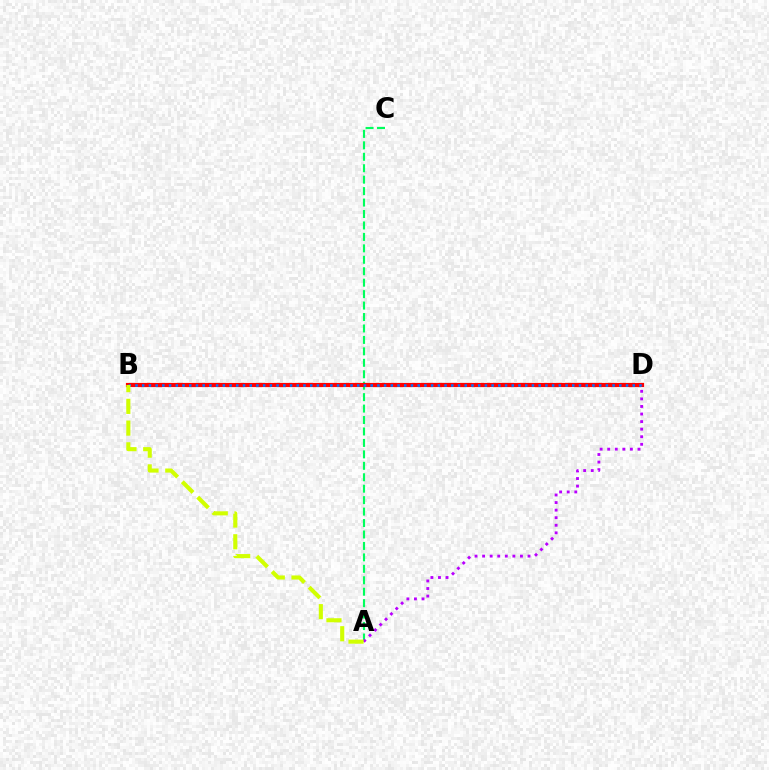{('A', 'C'): [{'color': '#00ff5c', 'line_style': 'dashed', 'thickness': 1.55}], ('B', 'D'): [{'color': '#ff0000', 'line_style': 'solid', 'thickness': 3.0}, {'color': '#0074ff', 'line_style': 'dotted', 'thickness': 1.83}], ('A', 'D'): [{'color': '#b900ff', 'line_style': 'dotted', 'thickness': 2.06}], ('A', 'B'): [{'color': '#d1ff00', 'line_style': 'dashed', 'thickness': 2.95}]}